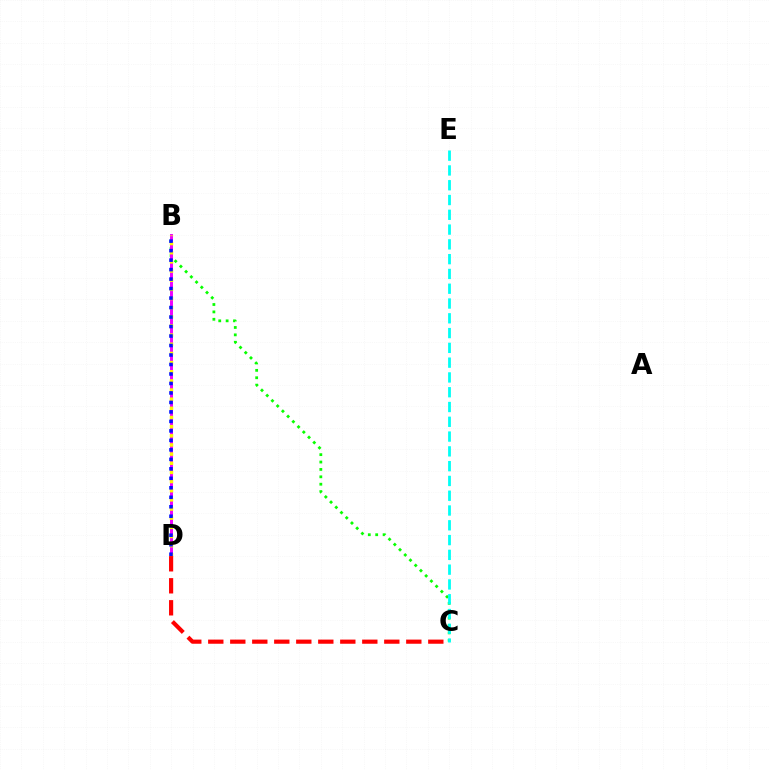{('B', 'C'): [{'color': '#08ff00', 'line_style': 'dotted', 'thickness': 2.01}], ('C', 'E'): [{'color': '#00fff6', 'line_style': 'dashed', 'thickness': 2.01}], ('B', 'D'): [{'color': '#ee00ff', 'line_style': 'solid', 'thickness': 2.12}, {'color': '#fcf500', 'line_style': 'dotted', 'thickness': 2.49}, {'color': '#0010ff', 'line_style': 'dotted', 'thickness': 2.58}], ('C', 'D'): [{'color': '#ff0000', 'line_style': 'dashed', 'thickness': 2.99}]}